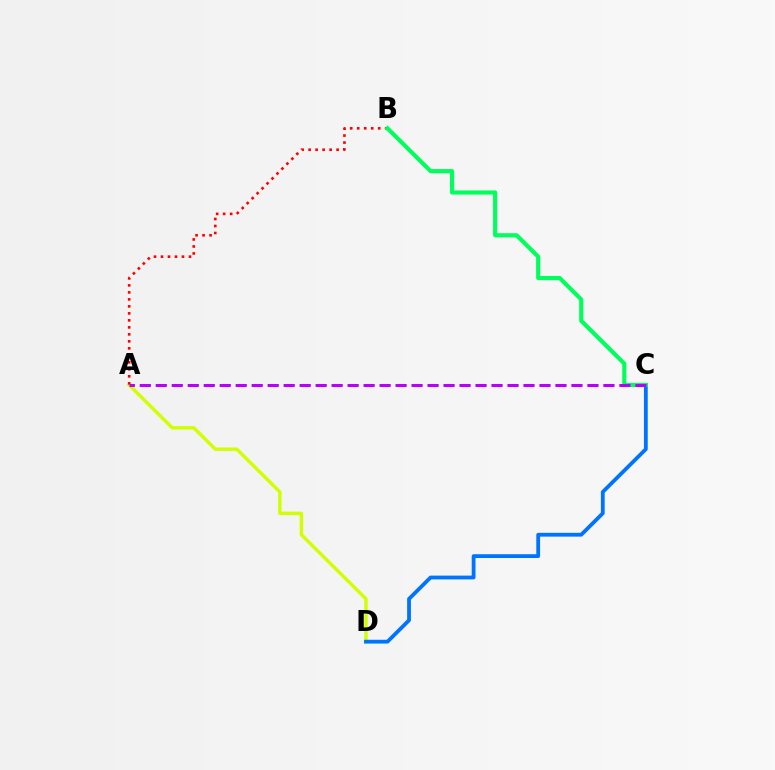{('A', 'D'): [{'color': '#d1ff00', 'line_style': 'solid', 'thickness': 2.46}], ('C', 'D'): [{'color': '#0074ff', 'line_style': 'solid', 'thickness': 2.74}], ('A', 'B'): [{'color': '#ff0000', 'line_style': 'dotted', 'thickness': 1.9}], ('B', 'C'): [{'color': '#00ff5c', 'line_style': 'solid', 'thickness': 2.99}], ('A', 'C'): [{'color': '#b900ff', 'line_style': 'dashed', 'thickness': 2.17}]}